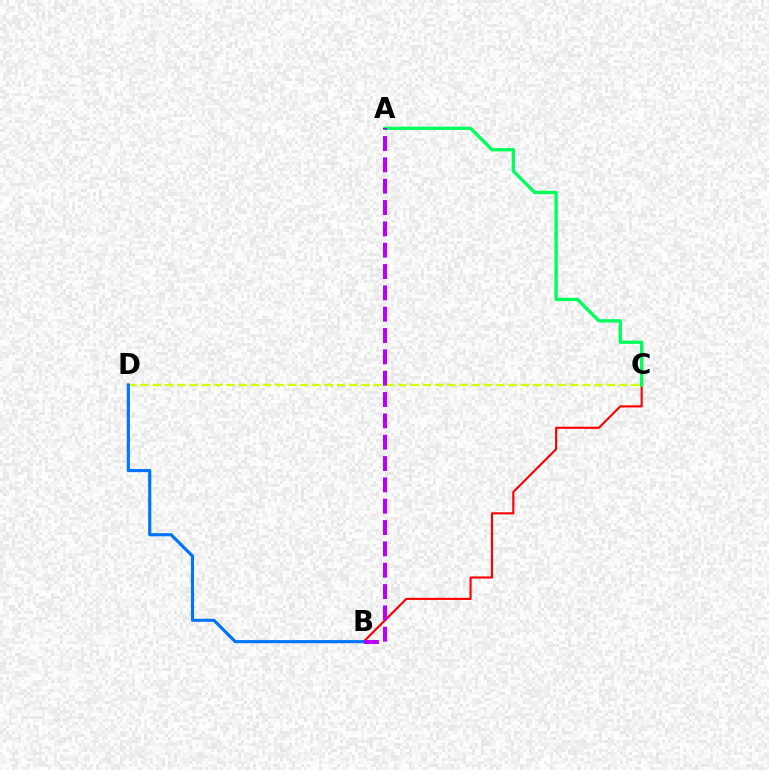{('B', 'C'): [{'color': '#ff0000', 'line_style': 'solid', 'thickness': 1.54}], ('C', 'D'): [{'color': '#d1ff00', 'line_style': 'dashed', 'thickness': 1.67}], ('B', 'D'): [{'color': '#0074ff', 'line_style': 'solid', 'thickness': 2.26}], ('A', 'C'): [{'color': '#00ff5c', 'line_style': 'solid', 'thickness': 2.41}], ('A', 'B'): [{'color': '#b900ff', 'line_style': 'dashed', 'thickness': 2.9}]}